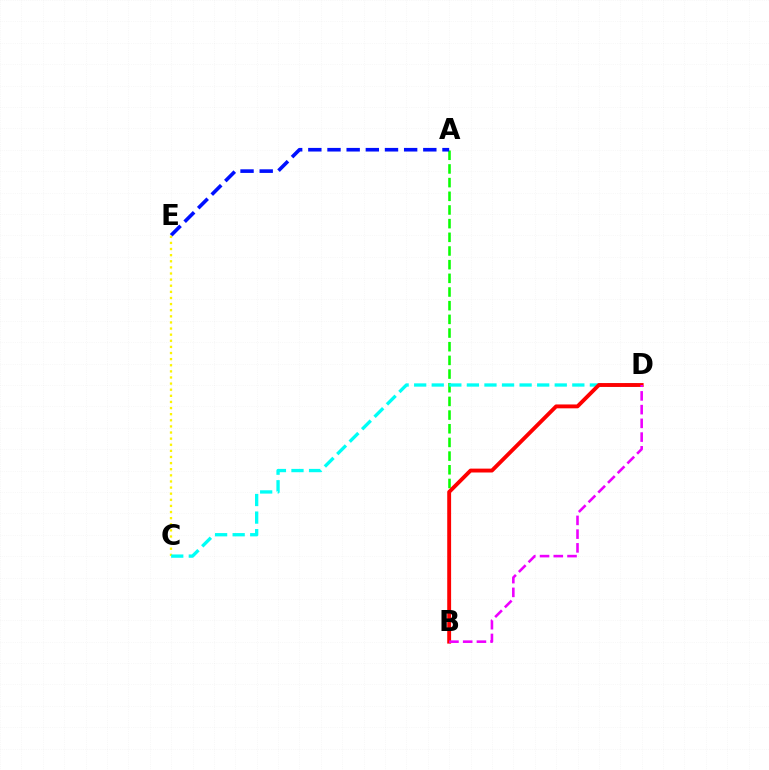{('A', 'B'): [{'color': '#08ff00', 'line_style': 'dashed', 'thickness': 1.86}], ('A', 'E'): [{'color': '#0010ff', 'line_style': 'dashed', 'thickness': 2.6}], ('C', 'E'): [{'color': '#fcf500', 'line_style': 'dotted', 'thickness': 1.66}], ('C', 'D'): [{'color': '#00fff6', 'line_style': 'dashed', 'thickness': 2.39}], ('B', 'D'): [{'color': '#ff0000', 'line_style': 'solid', 'thickness': 2.79}, {'color': '#ee00ff', 'line_style': 'dashed', 'thickness': 1.87}]}